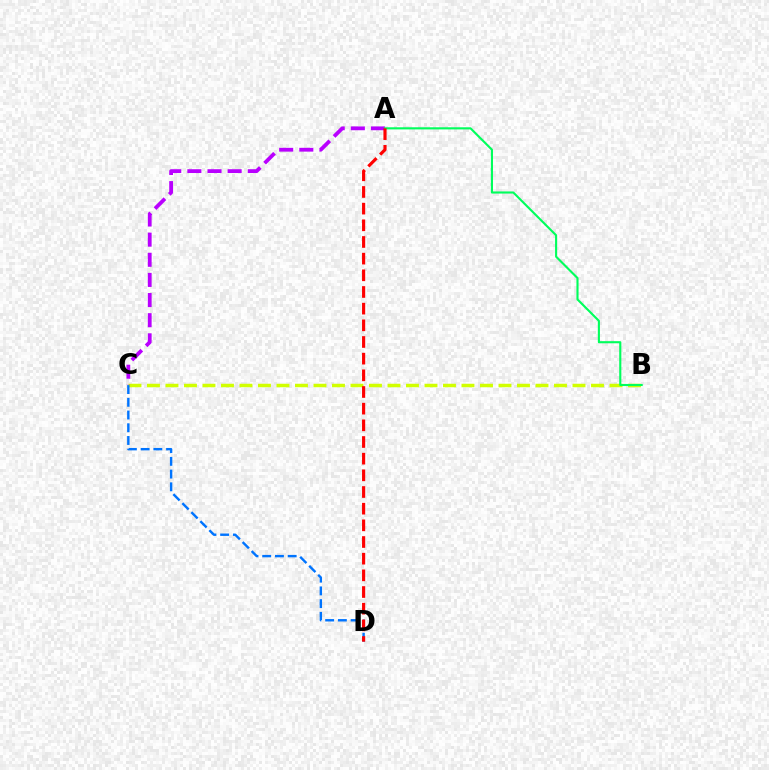{('B', 'C'): [{'color': '#d1ff00', 'line_style': 'dashed', 'thickness': 2.51}], ('A', 'C'): [{'color': '#b900ff', 'line_style': 'dashed', 'thickness': 2.73}], ('C', 'D'): [{'color': '#0074ff', 'line_style': 'dashed', 'thickness': 1.73}], ('A', 'B'): [{'color': '#00ff5c', 'line_style': 'solid', 'thickness': 1.53}], ('A', 'D'): [{'color': '#ff0000', 'line_style': 'dashed', 'thickness': 2.26}]}